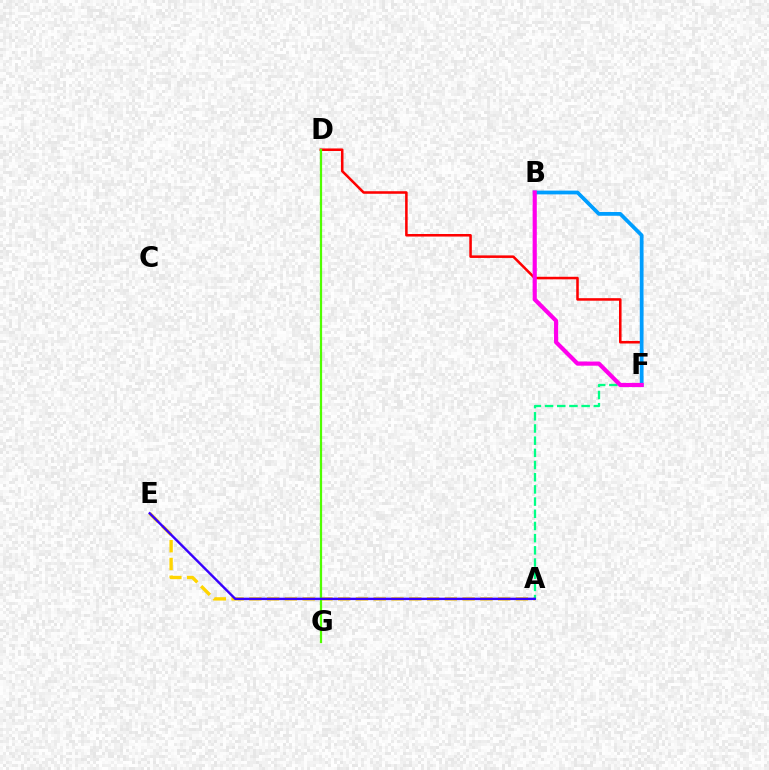{('D', 'F'): [{'color': '#ff0000', 'line_style': 'solid', 'thickness': 1.83}], ('A', 'E'): [{'color': '#ffd500', 'line_style': 'dashed', 'thickness': 2.41}, {'color': '#3700ff', 'line_style': 'solid', 'thickness': 1.74}], ('B', 'F'): [{'color': '#009eff', 'line_style': 'solid', 'thickness': 2.7}, {'color': '#ff00ed', 'line_style': 'solid', 'thickness': 3.0}], ('A', 'F'): [{'color': '#00ff86', 'line_style': 'dashed', 'thickness': 1.66}], ('D', 'G'): [{'color': '#4fff00', 'line_style': 'solid', 'thickness': 1.61}]}